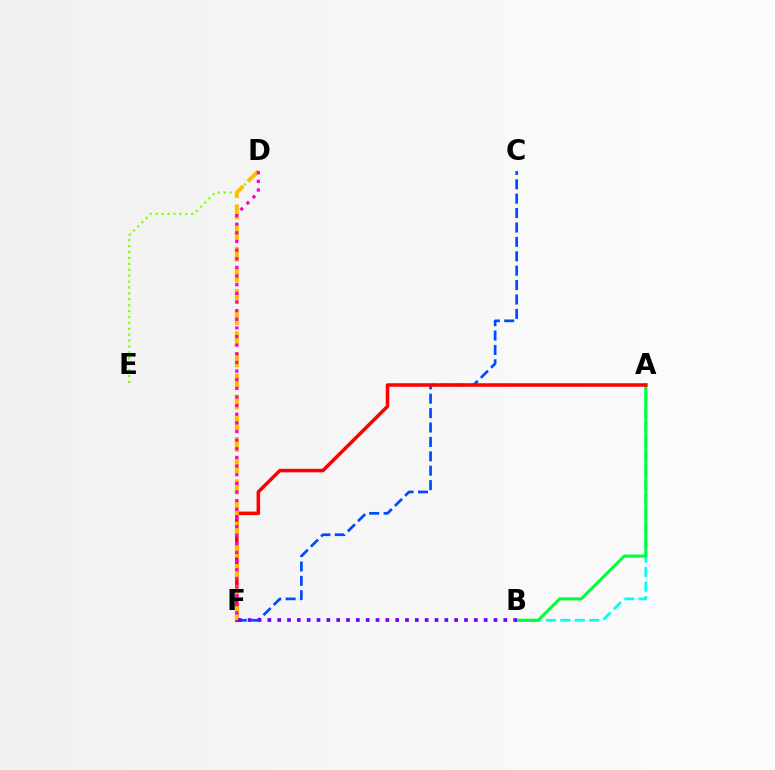{('A', 'B'): [{'color': '#00fff6', 'line_style': 'dashed', 'thickness': 1.97}, {'color': '#00ff39', 'line_style': 'solid', 'thickness': 2.21}], ('C', 'F'): [{'color': '#004bff', 'line_style': 'dashed', 'thickness': 1.96}], ('A', 'F'): [{'color': '#ff0000', 'line_style': 'solid', 'thickness': 2.53}], ('D', 'E'): [{'color': '#84ff00', 'line_style': 'dotted', 'thickness': 1.6}], ('D', 'F'): [{'color': '#ffbd00', 'line_style': 'dashed', 'thickness': 2.87}, {'color': '#ff00cf', 'line_style': 'dotted', 'thickness': 2.35}], ('B', 'F'): [{'color': '#7200ff', 'line_style': 'dotted', 'thickness': 2.67}]}